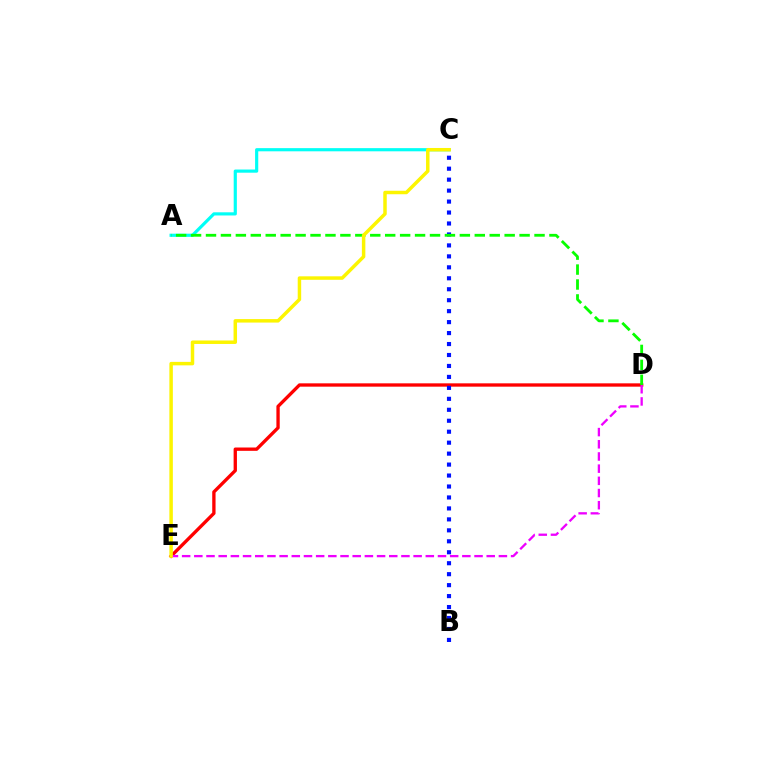{('D', 'E'): [{'color': '#ff0000', 'line_style': 'solid', 'thickness': 2.4}, {'color': '#ee00ff', 'line_style': 'dashed', 'thickness': 1.66}], ('B', 'C'): [{'color': '#0010ff', 'line_style': 'dotted', 'thickness': 2.98}], ('A', 'C'): [{'color': '#00fff6', 'line_style': 'solid', 'thickness': 2.28}], ('A', 'D'): [{'color': '#08ff00', 'line_style': 'dashed', 'thickness': 2.03}], ('C', 'E'): [{'color': '#fcf500', 'line_style': 'solid', 'thickness': 2.5}]}